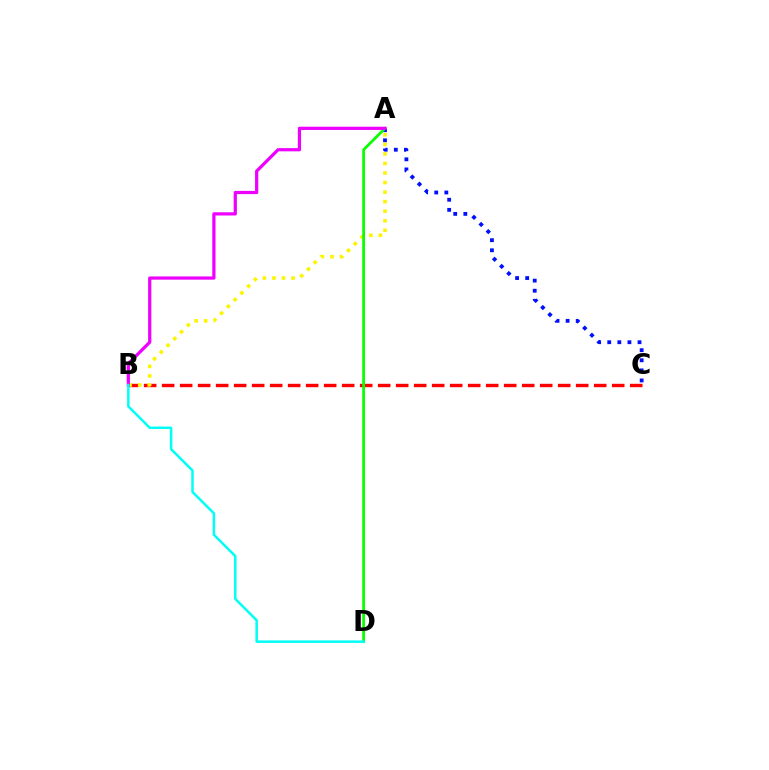{('A', 'C'): [{'color': '#0010ff', 'line_style': 'dotted', 'thickness': 2.74}], ('B', 'C'): [{'color': '#ff0000', 'line_style': 'dashed', 'thickness': 2.45}], ('A', 'B'): [{'color': '#fcf500', 'line_style': 'dotted', 'thickness': 2.6}, {'color': '#ee00ff', 'line_style': 'solid', 'thickness': 2.31}], ('A', 'D'): [{'color': '#08ff00', 'line_style': 'solid', 'thickness': 1.98}], ('B', 'D'): [{'color': '#00fff6', 'line_style': 'solid', 'thickness': 1.8}]}